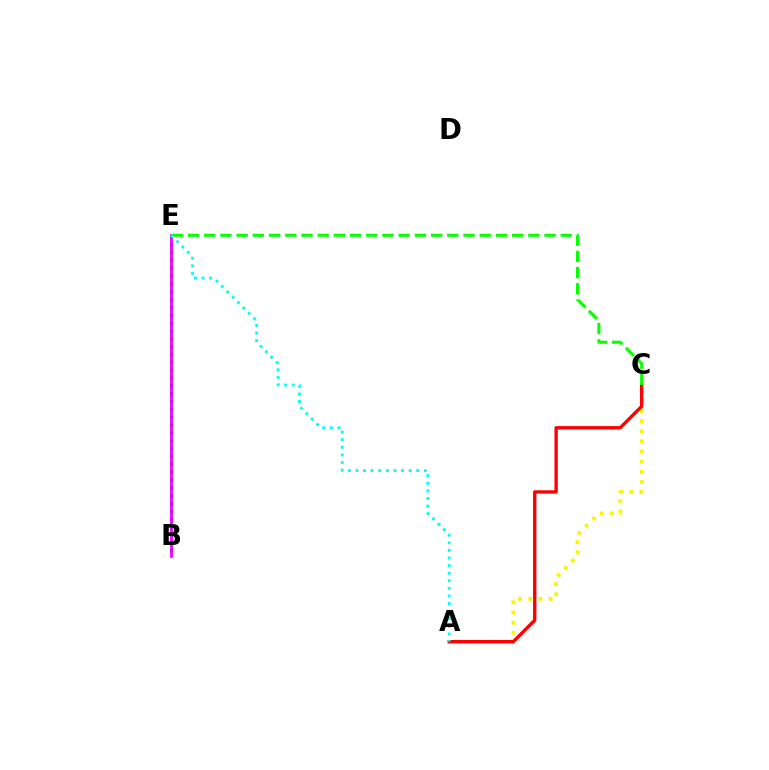{('B', 'E'): [{'color': '#0010ff', 'line_style': 'dotted', 'thickness': 2.13}, {'color': '#ee00ff', 'line_style': 'solid', 'thickness': 1.99}], ('A', 'C'): [{'color': '#fcf500', 'line_style': 'dotted', 'thickness': 2.76}, {'color': '#ff0000', 'line_style': 'solid', 'thickness': 2.41}], ('C', 'E'): [{'color': '#08ff00', 'line_style': 'dashed', 'thickness': 2.2}], ('A', 'E'): [{'color': '#00fff6', 'line_style': 'dotted', 'thickness': 2.06}]}